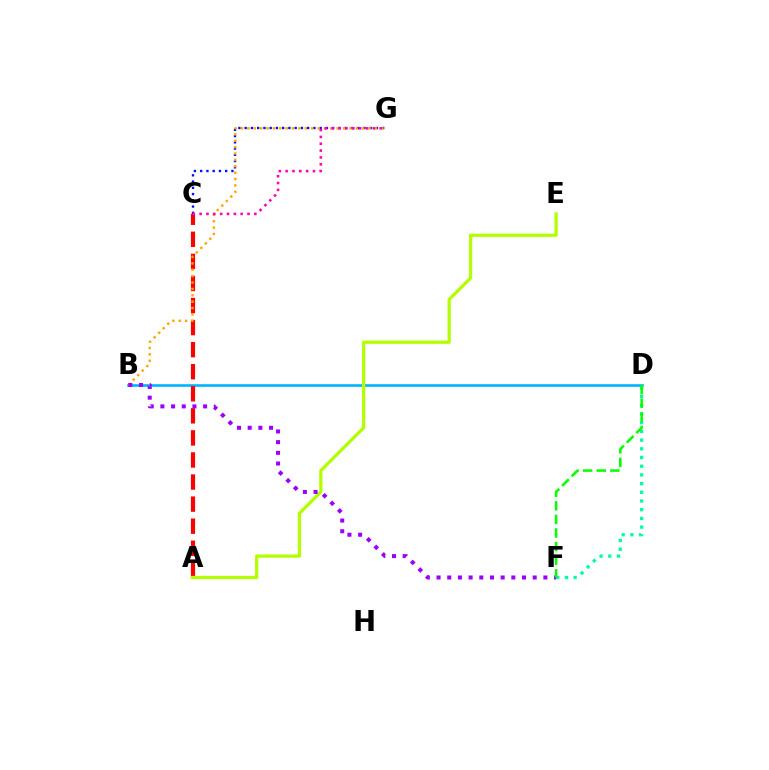{('B', 'D'): [{'color': '#00b5ff', 'line_style': 'solid', 'thickness': 1.89}], ('A', 'C'): [{'color': '#ff0000', 'line_style': 'dashed', 'thickness': 3.0}], ('C', 'G'): [{'color': '#0010ff', 'line_style': 'dotted', 'thickness': 1.7}, {'color': '#ff00bd', 'line_style': 'dotted', 'thickness': 1.86}], ('B', 'G'): [{'color': '#ffa500', 'line_style': 'dotted', 'thickness': 1.73}], ('D', 'F'): [{'color': '#00ff9d', 'line_style': 'dotted', 'thickness': 2.36}, {'color': '#08ff00', 'line_style': 'dashed', 'thickness': 1.85}], ('A', 'E'): [{'color': '#b3ff00', 'line_style': 'solid', 'thickness': 2.35}], ('B', 'F'): [{'color': '#9b00ff', 'line_style': 'dotted', 'thickness': 2.9}]}